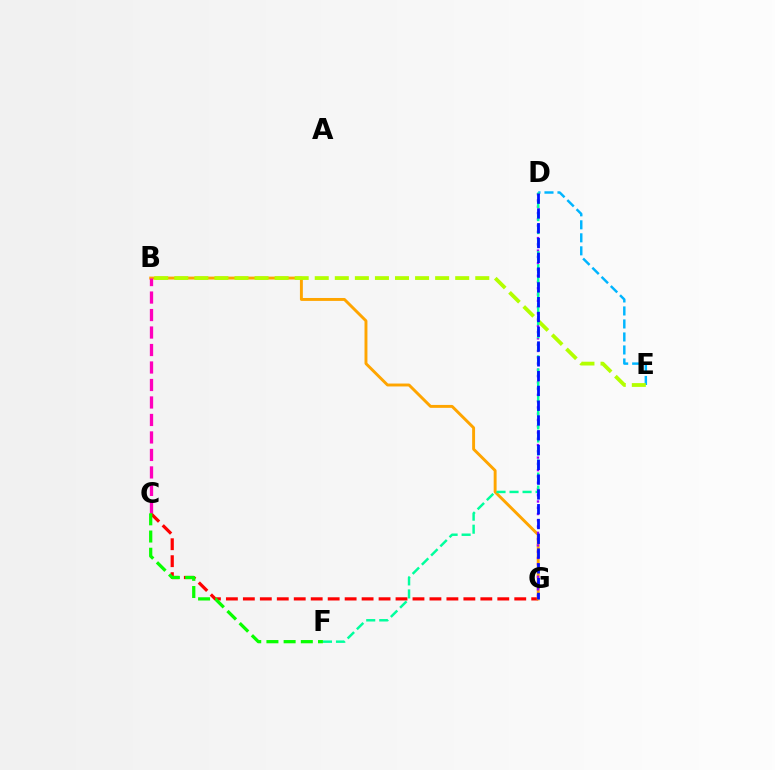{('C', 'G'): [{'color': '#ff0000', 'line_style': 'dashed', 'thickness': 2.3}], ('D', 'E'): [{'color': '#00b5ff', 'line_style': 'dashed', 'thickness': 1.77}], ('B', 'G'): [{'color': '#ffa500', 'line_style': 'solid', 'thickness': 2.1}], ('D', 'G'): [{'color': '#9b00ff', 'line_style': 'dotted', 'thickness': 1.7}, {'color': '#0010ff', 'line_style': 'dashed', 'thickness': 2.01}], ('B', 'E'): [{'color': '#b3ff00', 'line_style': 'dashed', 'thickness': 2.73}], ('D', 'F'): [{'color': '#00ff9d', 'line_style': 'dashed', 'thickness': 1.77}], ('B', 'C'): [{'color': '#ff00bd', 'line_style': 'dashed', 'thickness': 2.38}], ('C', 'F'): [{'color': '#08ff00', 'line_style': 'dashed', 'thickness': 2.34}]}